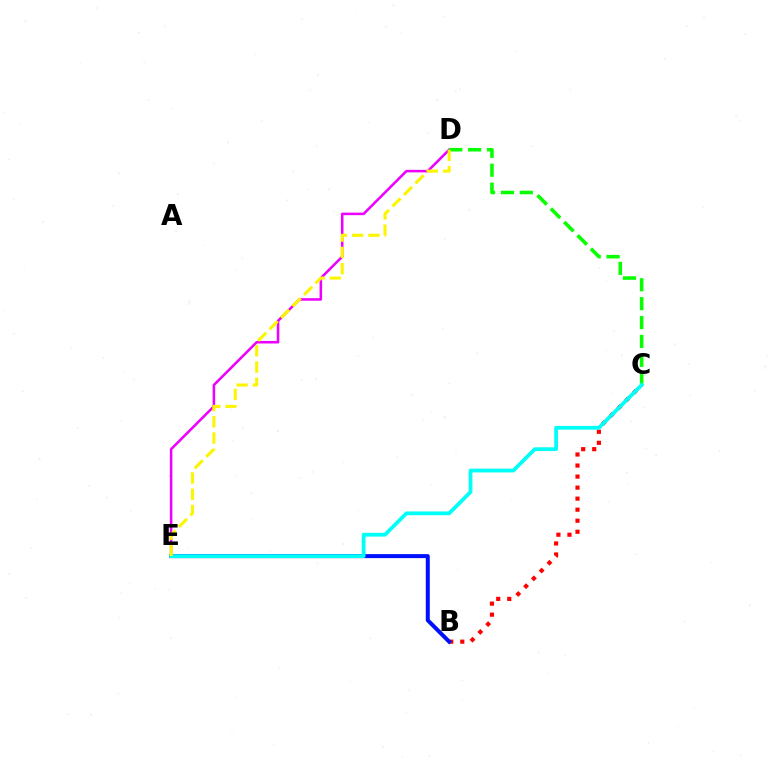{('B', 'C'): [{'color': '#ff0000', 'line_style': 'dotted', 'thickness': 3.0}], ('B', 'E'): [{'color': '#0010ff', 'line_style': 'solid', 'thickness': 2.89}], ('D', 'E'): [{'color': '#ee00ff', 'line_style': 'solid', 'thickness': 1.83}, {'color': '#fcf500', 'line_style': 'dashed', 'thickness': 2.21}], ('C', 'D'): [{'color': '#08ff00', 'line_style': 'dashed', 'thickness': 2.57}], ('C', 'E'): [{'color': '#00fff6', 'line_style': 'solid', 'thickness': 2.72}]}